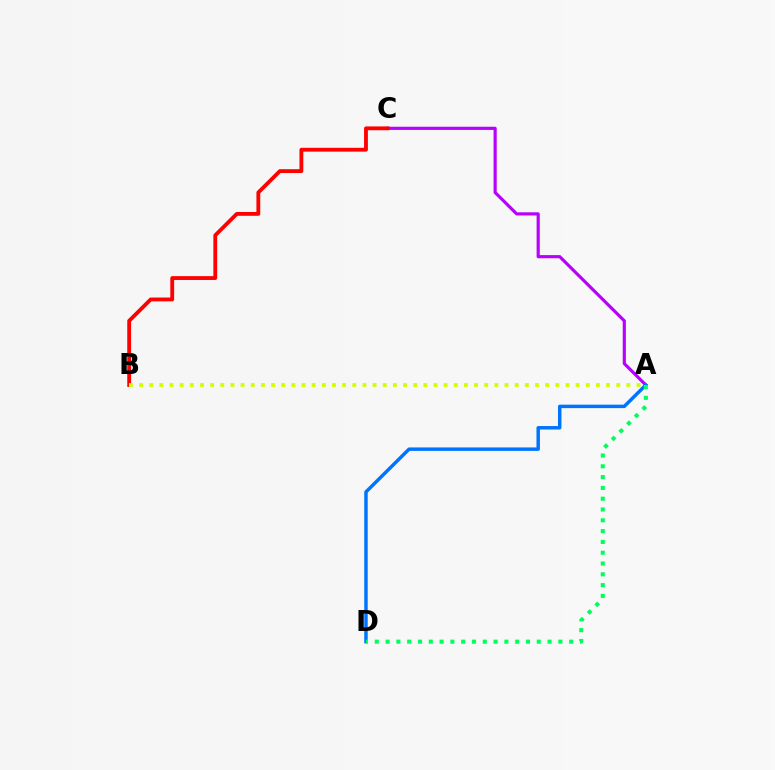{('A', 'C'): [{'color': '#b900ff', 'line_style': 'solid', 'thickness': 2.28}], ('A', 'D'): [{'color': '#0074ff', 'line_style': 'solid', 'thickness': 2.49}, {'color': '#00ff5c', 'line_style': 'dotted', 'thickness': 2.93}], ('B', 'C'): [{'color': '#ff0000', 'line_style': 'solid', 'thickness': 2.76}], ('A', 'B'): [{'color': '#d1ff00', 'line_style': 'dotted', 'thickness': 2.76}]}